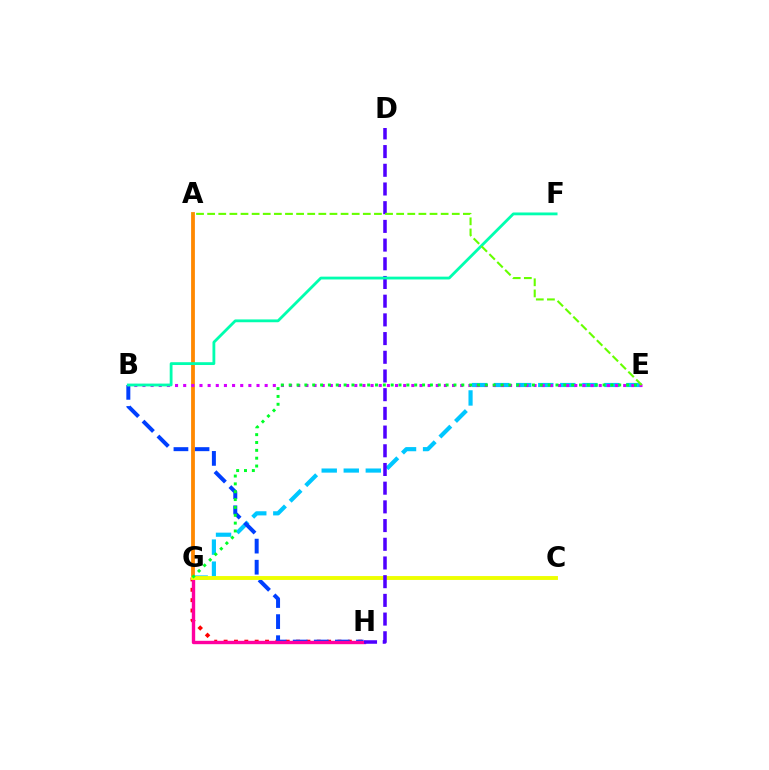{('G', 'H'): [{'color': '#ff0000', 'line_style': 'dotted', 'thickness': 2.81}, {'color': '#ff00a0', 'line_style': 'solid', 'thickness': 2.43}], ('E', 'G'): [{'color': '#00c7ff', 'line_style': 'dashed', 'thickness': 2.99}, {'color': '#00ff27', 'line_style': 'dotted', 'thickness': 2.13}], ('B', 'H'): [{'color': '#003fff', 'line_style': 'dashed', 'thickness': 2.86}], ('A', 'G'): [{'color': '#ff8800', 'line_style': 'solid', 'thickness': 2.73}], ('C', 'G'): [{'color': '#eeff00', 'line_style': 'solid', 'thickness': 2.79}], ('B', 'E'): [{'color': '#d600ff', 'line_style': 'dotted', 'thickness': 2.21}], ('D', 'H'): [{'color': '#4f00ff', 'line_style': 'dashed', 'thickness': 2.54}], ('B', 'F'): [{'color': '#00ffaf', 'line_style': 'solid', 'thickness': 2.02}], ('A', 'E'): [{'color': '#66ff00', 'line_style': 'dashed', 'thickness': 1.51}]}